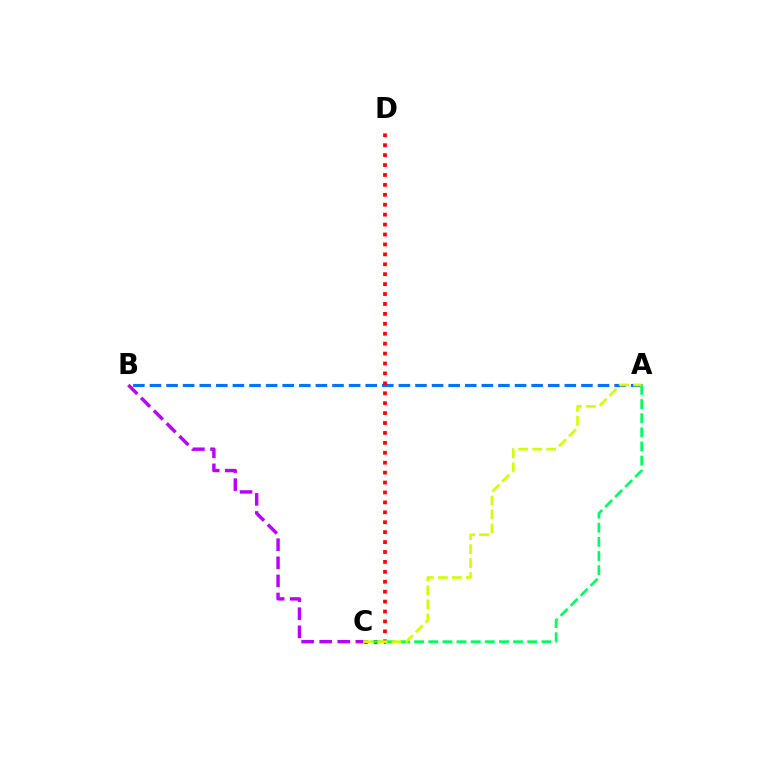{('A', 'B'): [{'color': '#0074ff', 'line_style': 'dashed', 'thickness': 2.25}], ('C', 'D'): [{'color': '#ff0000', 'line_style': 'dotted', 'thickness': 2.7}], ('B', 'C'): [{'color': '#b900ff', 'line_style': 'dashed', 'thickness': 2.46}], ('A', 'C'): [{'color': '#00ff5c', 'line_style': 'dashed', 'thickness': 1.92}, {'color': '#d1ff00', 'line_style': 'dashed', 'thickness': 1.9}]}